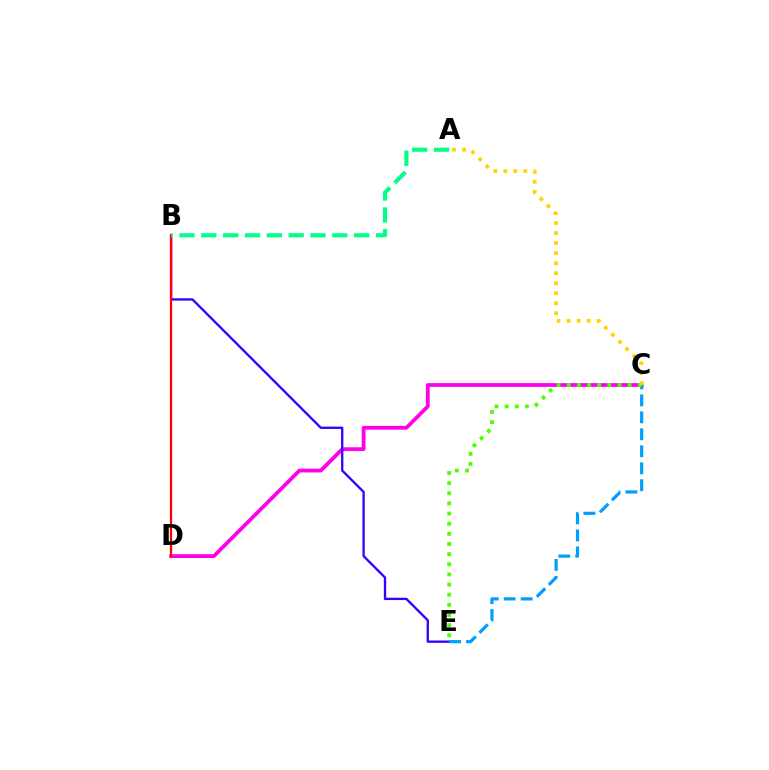{('C', 'D'): [{'color': '#ff00ed', 'line_style': 'solid', 'thickness': 2.73}], ('B', 'E'): [{'color': '#3700ff', 'line_style': 'solid', 'thickness': 1.68}], ('C', 'E'): [{'color': '#009eff', 'line_style': 'dashed', 'thickness': 2.31}, {'color': '#4fff00', 'line_style': 'dotted', 'thickness': 2.76}], ('B', 'D'): [{'color': '#ff0000', 'line_style': 'solid', 'thickness': 1.62}], ('A', 'B'): [{'color': '#00ff86', 'line_style': 'dashed', 'thickness': 2.97}], ('A', 'C'): [{'color': '#ffd500', 'line_style': 'dotted', 'thickness': 2.72}]}